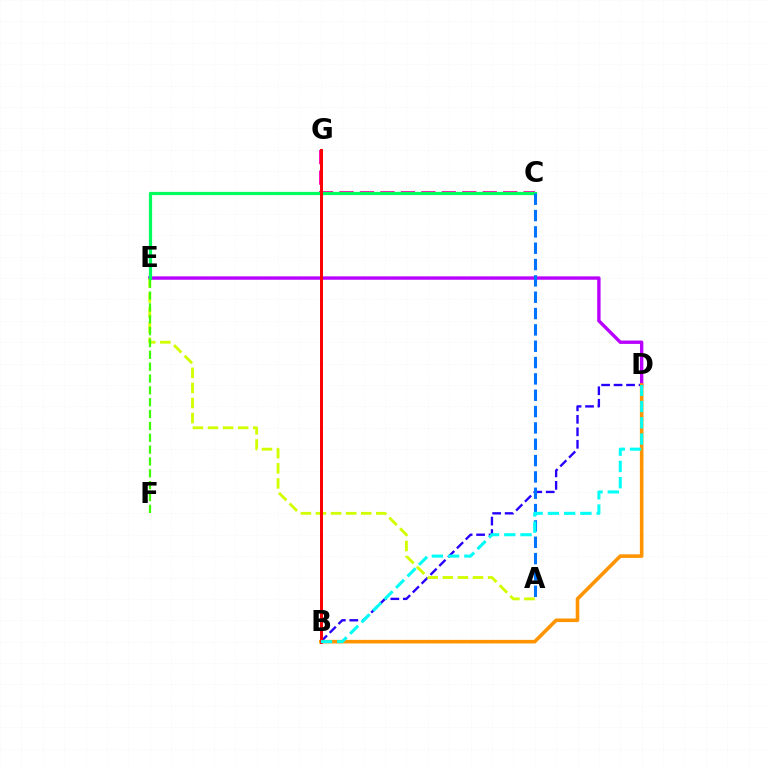{('D', 'E'): [{'color': '#b900ff', 'line_style': 'solid', 'thickness': 2.43}], ('C', 'G'): [{'color': '#ff00ac', 'line_style': 'dashed', 'thickness': 2.78}], ('B', 'D'): [{'color': '#2500ff', 'line_style': 'dashed', 'thickness': 1.7}, {'color': '#ff9400', 'line_style': 'solid', 'thickness': 2.58}, {'color': '#00fff6', 'line_style': 'dashed', 'thickness': 2.21}], ('A', 'E'): [{'color': '#d1ff00', 'line_style': 'dashed', 'thickness': 2.05}], ('C', 'E'): [{'color': '#00ff5c', 'line_style': 'solid', 'thickness': 2.32}], ('B', 'G'): [{'color': '#ff0000', 'line_style': 'solid', 'thickness': 2.14}], ('A', 'C'): [{'color': '#0074ff', 'line_style': 'dashed', 'thickness': 2.22}], ('E', 'F'): [{'color': '#3dff00', 'line_style': 'dashed', 'thickness': 1.61}]}